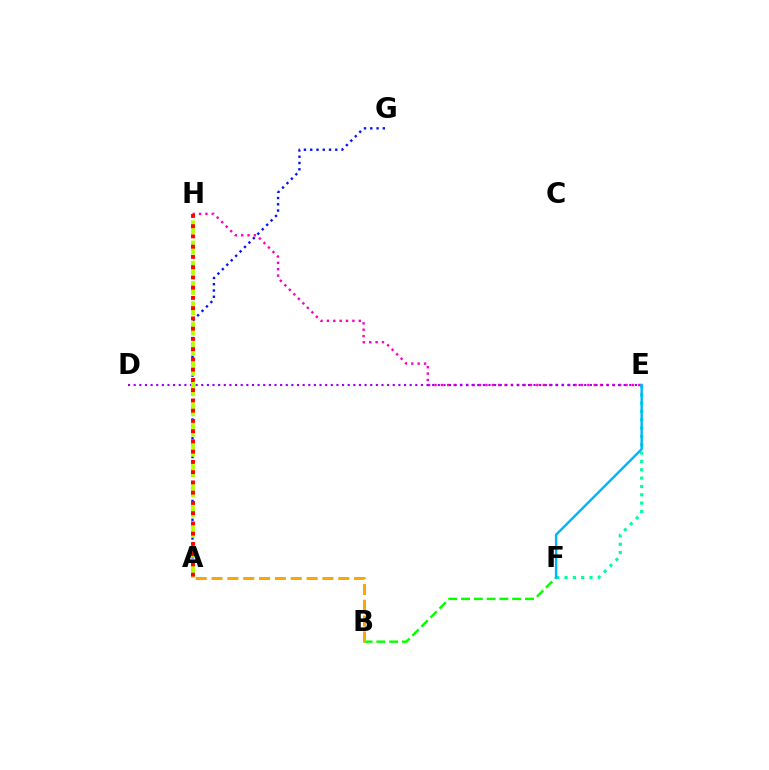{('E', 'H'): [{'color': '#ff00bd', 'line_style': 'dotted', 'thickness': 1.73}], ('A', 'G'): [{'color': '#0010ff', 'line_style': 'dotted', 'thickness': 1.7}], ('E', 'F'): [{'color': '#00ff9d', 'line_style': 'dotted', 'thickness': 2.26}, {'color': '#00b5ff', 'line_style': 'solid', 'thickness': 1.75}], ('D', 'E'): [{'color': '#9b00ff', 'line_style': 'dotted', 'thickness': 1.53}], ('B', 'F'): [{'color': '#08ff00', 'line_style': 'dashed', 'thickness': 1.74}], ('A', 'H'): [{'color': '#b3ff00', 'line_style': 'dashed', 'thickness': 2.75}, {'color': '#ff0000', 'line_style': 'dotted', 'thickness': 2.78}], ('A', 'B'): [{'color': '#ffa500', 'line_style': 'dashed', 'thickness': 2.15}]}